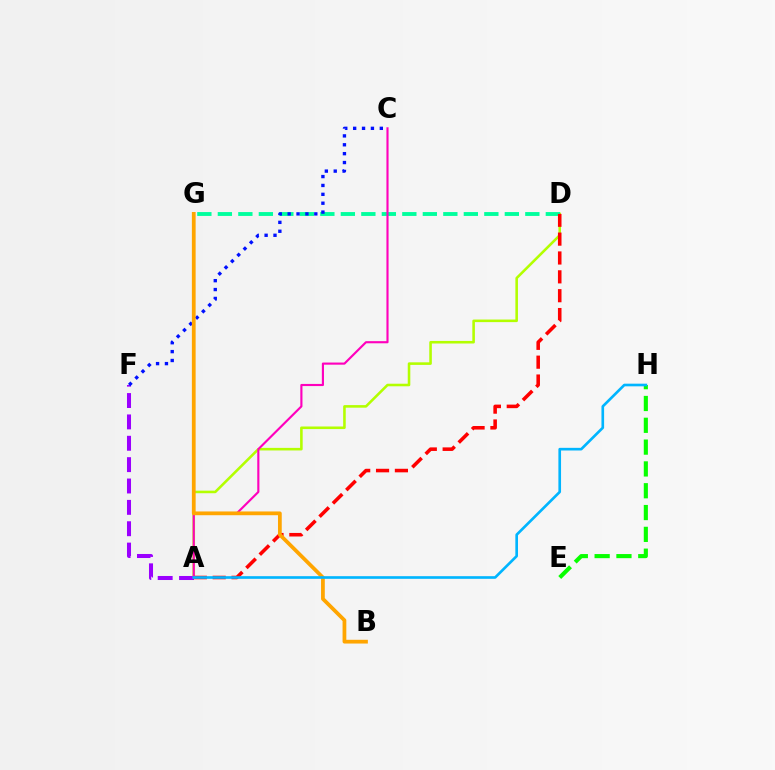{('A', 'D'): [{'color': '#b3ff00', 'line_style': 'solid', 'thickness': 1.85}, {'color': '#ff0000', 'line_style': 'dashed', 'thickness': 2.56}], ('A', 'F'): [{'color': '#9b00ff', 'line_style': 'dashed', 'thickness': 2.9}], ('D', 'G'): [{'color': '#00ff9d', 'line_style': 'dashed', 'thickness': 2.78}], ('C', 'F'): [{'color': '#0010ff', 'line_style': 'dotted', 'thickness': 2.41}], ('E', 'H'): [{'color': '#08ff00', 'line_style': 'dashed', 'thickness': 2.96}], ('A', 'C'): [{'color': '#ff00bd', 'line_style': 'solid', 'thickness': 1.54}], ('B', 'G'): [{'color': '#ffa500', 'line_style': 'solid', 'thickness': 2.7}], ('A', 'H'): [{'color': '#00b5ff', 'line_style': 'solid', 'thickness': 1.91}]}